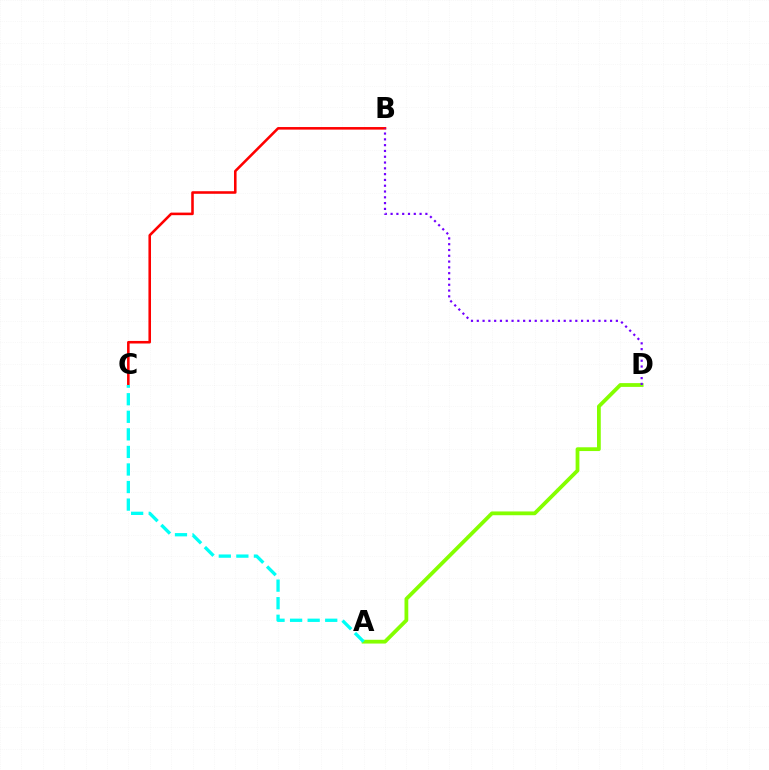{('B', 'C'): [{'color': '#ff0000', 'line_style': 'solid', 'thickness': 1.85}], ('A', 'D'): [{'color': '#84ff00', 'line_style': 'solid', 'thickness': 2.72}], ('B', 'D'): [{'color': '#7200ff', 'line_style': 'dotted', 'thickness': 1.57}], ('A', 'C'): [{'color': '#00fff6', 'line_style': 'dashed', 'thickness': 2.39}]}